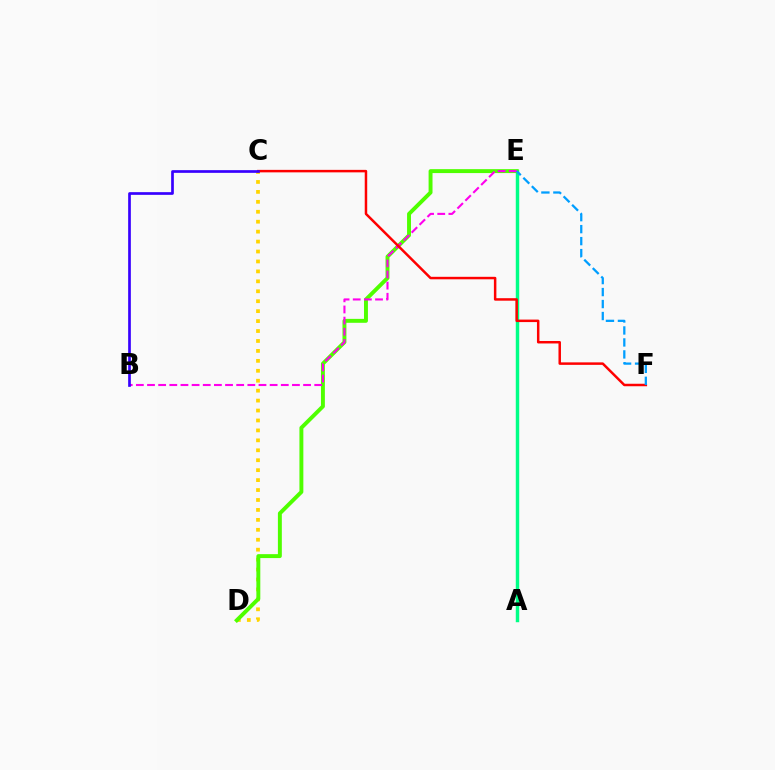{('A', 'E'): [{'color': '#00ff86', 'line_style': 'solid', 'thickness': 2.48}], ('C', 'D'): [{'color': '#ffd500', 'line_style': 'dotted', 'thickness': 2.7}], ('D', 'E'): [{'color': '#4fff00', 'line_style': 'solid', 'thickness': 2.82}], ('B', 'E'): [{'color': '#ff00ed', 'line_style': 'dashed', 'thickness': 1.51}], ('C', 'F'): [{'color': '#ff0000', 'line_style': 'solid', 'thickness': 1.79}], ('B', 'C'): [{'color': '#3700ff', 'line_style': 'solid', 'thickness': 1.93}], ('E', 'F'): [{'color': '#009eff', 'line_style': 'dashed', 'thickness': 1.63}]}